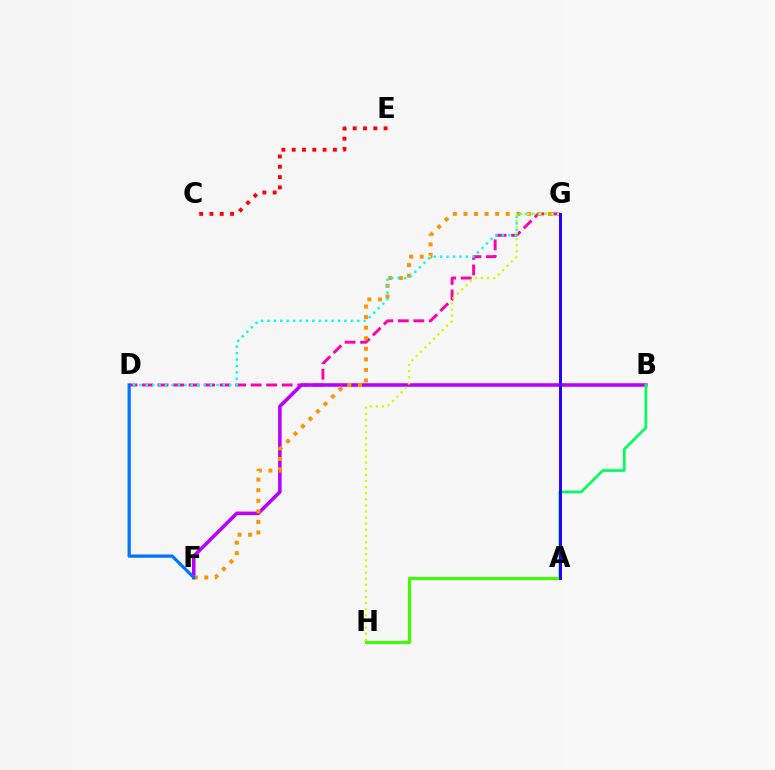{('D', 'G'): [{'color': '#ff00ac', 'line_style': 'dashed', 'thickness': 2.11}, {'color': '#00fff6', 'line_style': 'dotted', 'thickness': 1.74}], ('C', 'E'): [{'color': '#ff0000', 'line_style': 'dotted', 'thickness': 2.8}], ('B', 'F'): [{'color': '#b900ff', 'line_style': 'solid', 'thickness': 2.55}], ('F', 'G'): [{'color': '#ff9400', 'line_style': 'dotted', 'thickness': 2.87}], ('D', 'F'): [{'color': '#0074ff', 'line_style': 'solid', 'thickness': 2.33}], ('A', 'B'): [{'color': '#00ff5c', 'line_style': 'solid', 'thickness': 1.95}], ('A', 'H'): [{'color': '#3dff00', 'line_style': 'solid', 'thickness': 2.24}], ('G', 'H'): [{'color': '#d1ff00', 'line_style': 'dotted', 'thickness': 1.66}], ('A', 'G'): [{'color': '#2500ff', 'line_style': 'solid', 'thickness': 2.12}]}